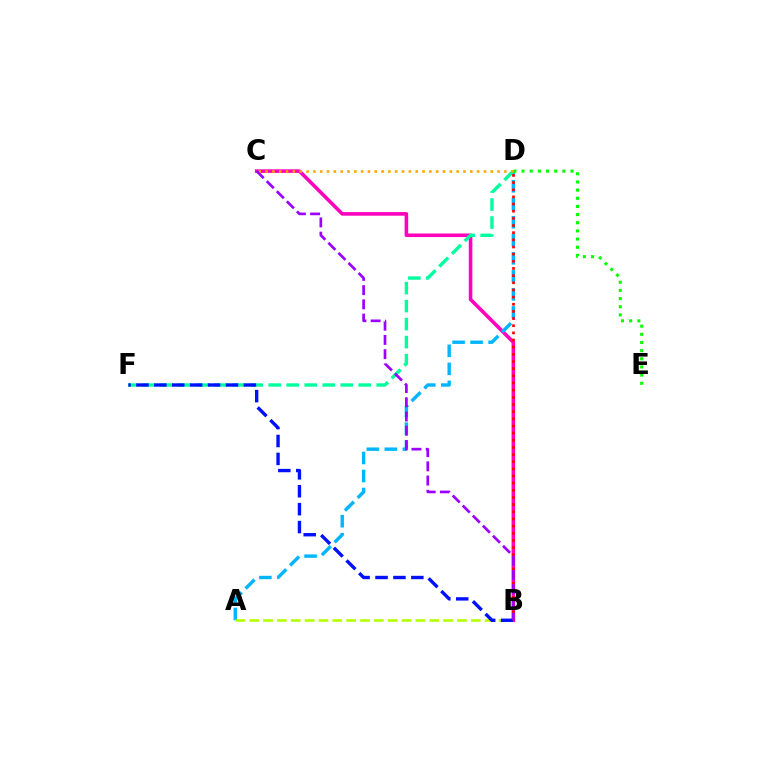{('B', 'C'): [{'color': '#ff00bd', 'line_style': 'solid', 'thickness': 2.57}, {'color': '#9b00ff', 'line_style': 'dashed', 'thickness': 1.93}], ('A', 'D'): [{'color': '#00b5ff', 'line_style': 'dashed', 'thickness': 2.45}], ('D', 'F'): [{'color': '#00ff9d', 'line_style': 'dashed', 'thickness': 2.45}], ('A', 'B'): [{'color': '#b3ff00', 'line_style': 'dashed', 'thickness': 1.88}], ('B', 'F'): [{'color': '#0010ff', 'line_style': 'dashed', 'thickness': 2.43}], ('C', 'D'): [{'color': '#ffa500', 'line_style': 'dotted', 'thickness': 1.85}], ('B', 'D'): [{'color': '#ff0000', 'line_style': 'dotted', 'thickness': 1.94}], ('D', 'E'): [{'color': '#08ff00', 'line_style': 'dotted', 'thickness': 2.22}]}